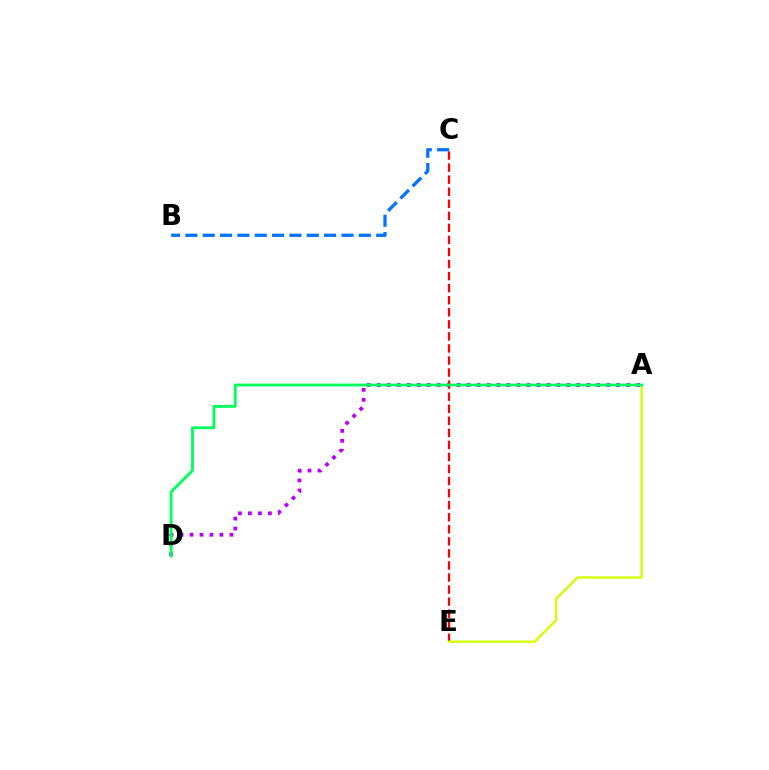{('A', 'D'): [{'color': '#b900ff', 'line_style': 'dotted', 'thickness': 2.71}, {'color': '#00ff5c', 'line_style': 'solid', 'thickness': 2.03}], ('C', 'E'): [{'color': '#ff0000', 'line_style': 'dashed', 'thickness': 1.64}], ('B', 'C'): [{'color': '#0074ff', 'line_style': 'dashed', 'thickness': 2.36}], ('A', 'E'): [{'color': '#d1ff00', 'line_style': 'solid', 'thickness': 1.68}]}